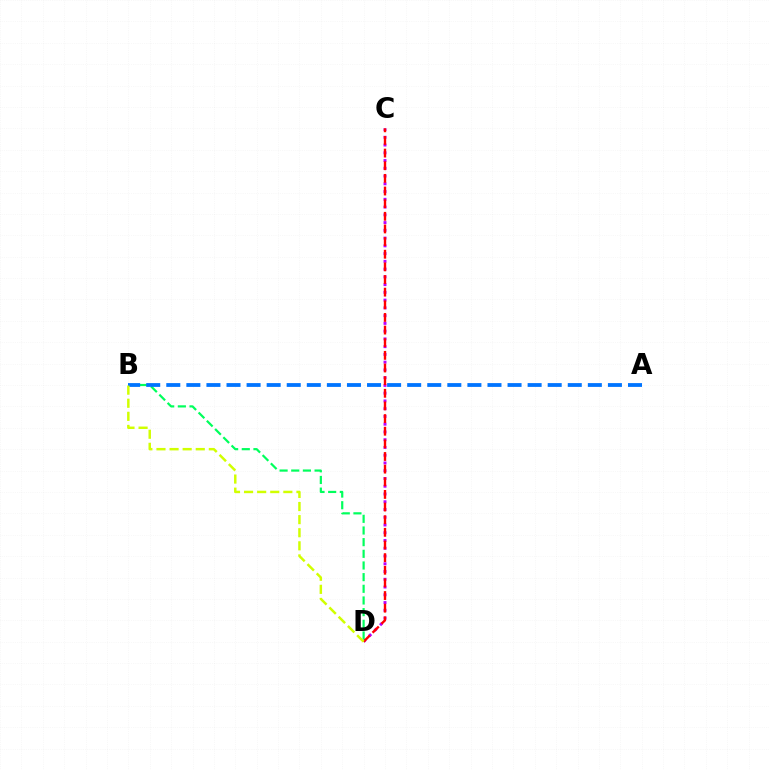{('C', 'D'): [{'color': '#b900ff', 'line_style': 'dotted', 'thickness': 2.11}, {'color': '#ff0000', 'line_style': 'dashed', 'thickness': 1.72}], ('B', 'D'): [{'color': '#00ff5c', 'line_style': 'dashed', 'thickness': 1.58}, {'color': '#d1ff00', 'line_style': 'dashed', 'thickness': 1.78}], ('A', 'B'): [{'color': '#0074ff', 'line_style': 'dashed', 'thickness': 2.73}]}